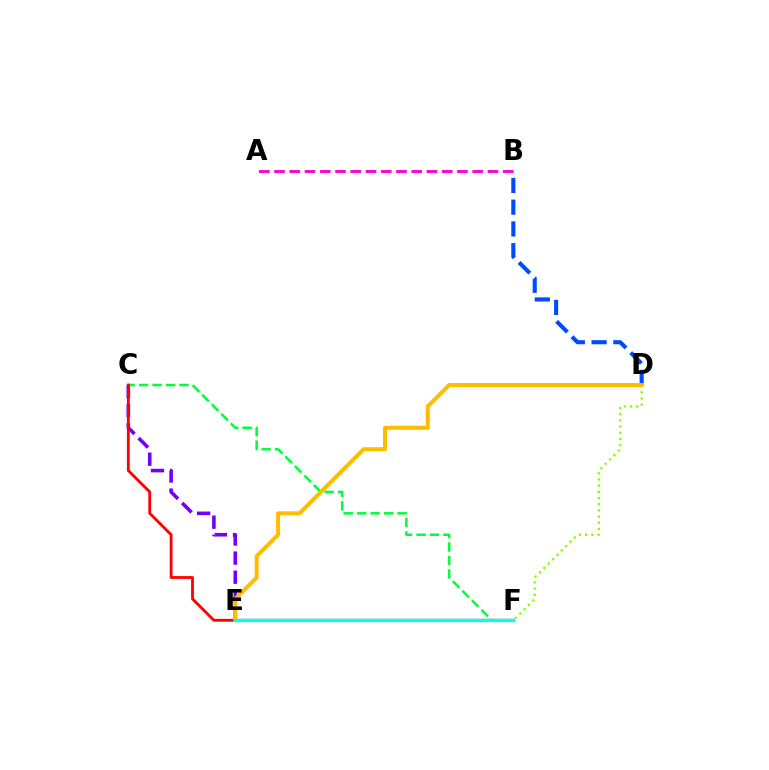{('C', 'E'): [{'color': '#7200ff', 'line_style': 'dashed', 'thickness': 2.59}], ('D', 'F'): [{'color': '#84ff00', 'line_style': 'dotted', 'thickness': 1.68}], ('B', 'D'): [{'color': '#004bff', 'line_style': 'dashed', 'thickness': 2.95}], ('C', 'F'): [{'color': '#00ff39', 'line_style': 'dashed', 'thickness': 1.83}, {'color': '#ff0000', 'line_style': 'solid', 'thickness': 2.02}], ('D', 'E'): [{'color': '#ffbd00', 'line_style': 'solid', 'thickness': 2.87}], ('E', 'F'): [{'color': '#00fff6', 'line_style': 'solid', 'thickness': 2.39}], ('A', 'B'): [{'color': '#ff00cf', 'line_style': 'dashed', 'thickness': 2.07}]}